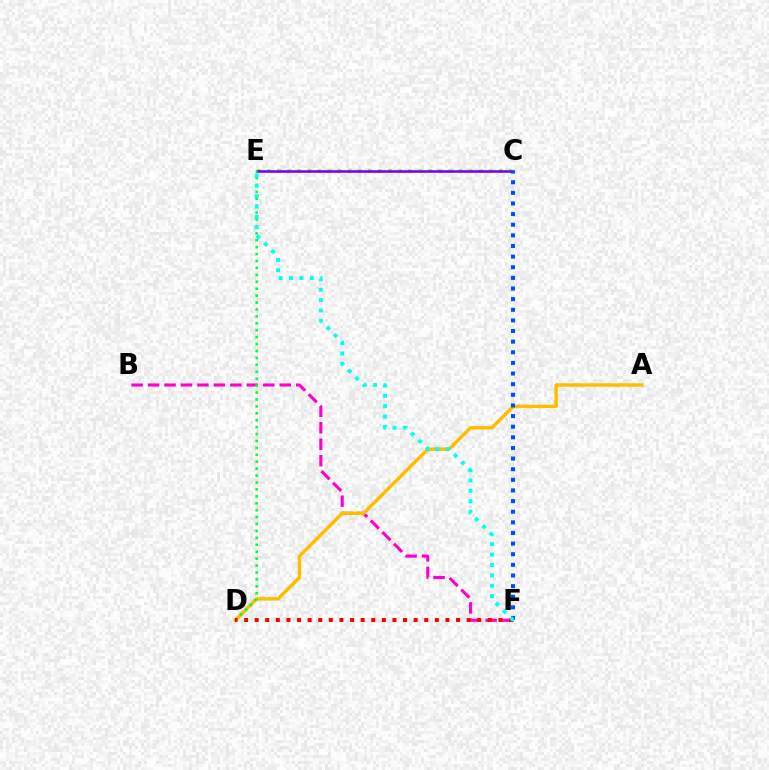{('C', 'E'): [{'color': '#84ff00', 'line_style': 'dotted', 'thickness': 2.74}, {'color': '#7200ff', 'line_style': 'solid', 'thickness': 1.83}], ('B', 'F'): [{'color': '#ff00cf', 'line_style': 'dashed', 'thickness': 2.24}], ('A', 'D'): [{'color': '#ffbd00', 'line_style': 'solid', 'thickness': 2.5}], ('C', 'F'): [{'color': '#004bff', 'line_style': 'dotted', 'thickness': 2.89}], ('D', 'E'): [{'color': '#00ff39', 'line_style': 'dotted', 'thickness': 1.88}], ('D', 'F'): [{'color': '#ff0000', 'line_style': 'dotted', 'thickness': 2.88}], ('E', 'F'): [{'color': '#00fff6', 'line_style': 'dotted', 'thickness': 2.82}]}